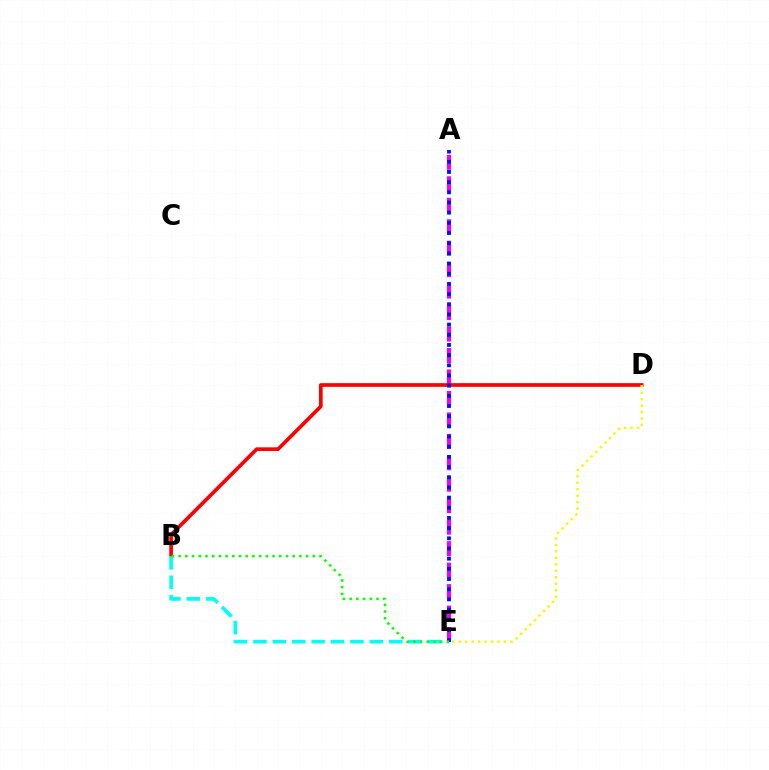{('A', 'E'): [{'color': '#ee00ff', 'line_style': 'dashed', 'thickness': 2.92}, {'color': '#0010ff', 'line_style': 'dotted', 'thickness': 2.77}], ('B', 'D'): [{'color': '#ff0000', 'line_style': 'solid', 'thickness': 2.65}], ('B', 'E'): [{'color': '#00fff6', 'line_style': 'dashed', 'thickness': 2.63}, {'color': '#08ff00', 'line_style': 'dotted', 'thickness': 1.82}], ('D', 'E'): [{'color': '#fcf500', 'line_style': 'dotted', 'thickness': 1.76}]}